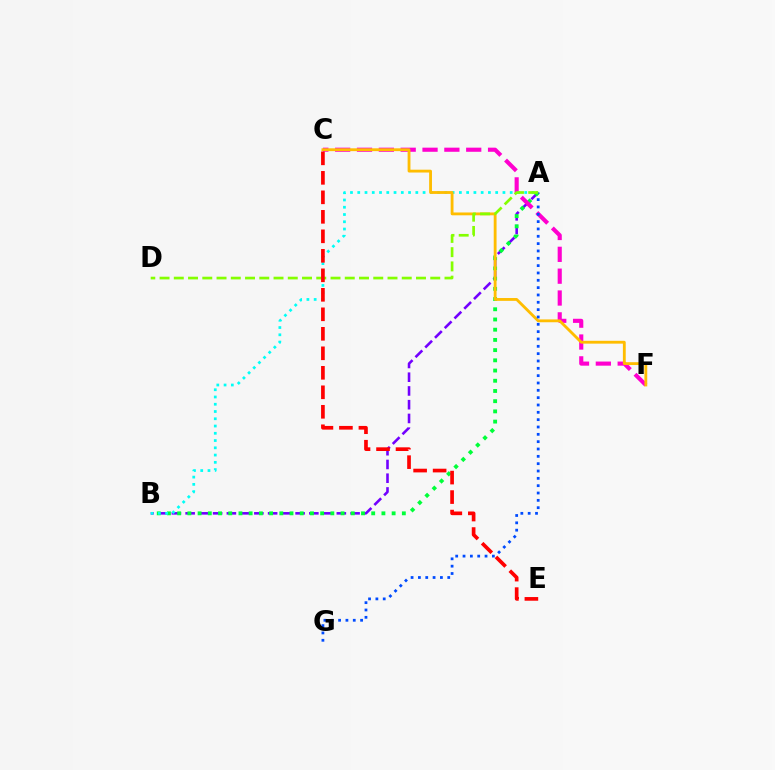{('A', 'B'): [{'color': '#7200ff', 'line_style': 'dashed', 'thickness': 1.87}, {'color': '#00ff39', 'line_style': 'dotted', 'thickness': 2.77}, {'color': '#00fff6', 'line_style': 'dotted', 'thickness': 1.97}], ('C', 'F'): [{'color': '#ff00cf', 'line_style': 'dashed', 'thickness': 2.97}, {'color': '#ffbd00', 'line_style': 'solid', 'thickness': 2.04}], ('A', 'G'): [{'color': '#004bff', 'line_style': 'dotted', 'thickness': 1.99}], ('A', 'D'): [{'color': '#84ff00', 'line_style': 'dashed', 'thickness': 1.94}], ('C', 'E'): [{'color': '#ff0000', 'line_style': 'dashed', 'thickness': 2.65}]}